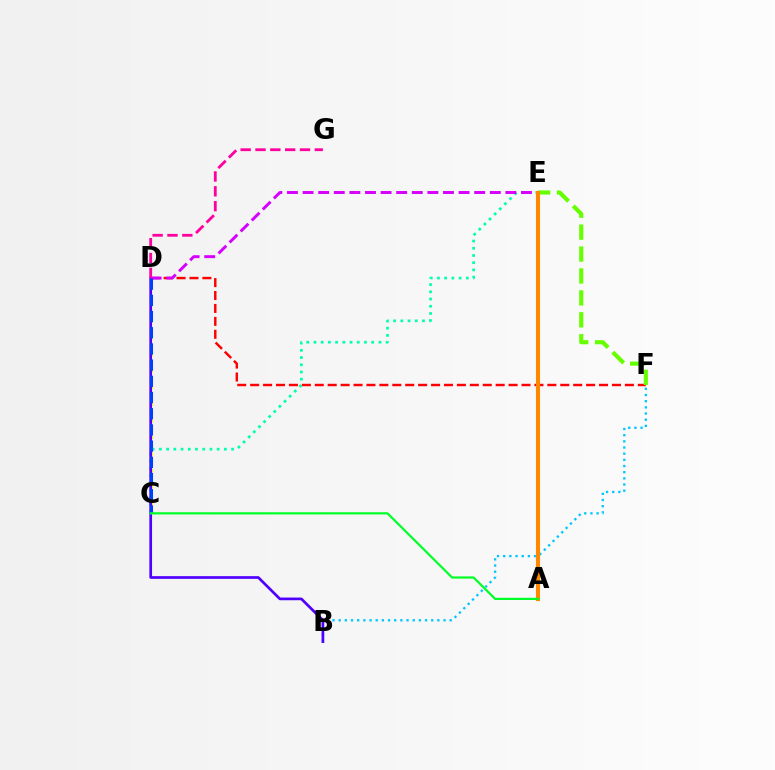{('B', 'F'): [{'color': '#00c7ff', 'line_style': 'dotted', 'thickness': 1.68}], ('C', 'E'): [{'color': '#00ffaf', 'line_style': 'dotted', 'thickness': 1.96}], ('C', 'D'): [{'color': '#eeff00', 'line_style': 'dotted', 'thickness': 2.25}, {'color': '#003fff', 'line_style': 'dashed', 'thickness': 2.2}], ('B', 'D'): [{'color': '#4f00ff', 'line_style': 'solid', 'thickness': 1.94}], ('D', 'F'): [{'color': '#ff0000', 'line_style': 'dashed', 'thickness': 1.76}], ('E', 'F'): [{'color': '#66ff00', 'line_style': 'dashed', 'thickness': 2.98}], ('D', 'E'): [{'color': '#d600ff', 'line_style': 'dashed', 'thickness': 2.12}], ('A', 'E'): [{'color': '#ff8800', 'line_style': 'solid', 'thickness': 2.93}], ('A', 'C'): [{'color': '#00ff27', 'line_style': 'solid', 'thickness': 1.58}], ('D', 'G'): [{'color': '#ff00a0', 'line_style': 'dashed', 'thickness': 2.02}]}